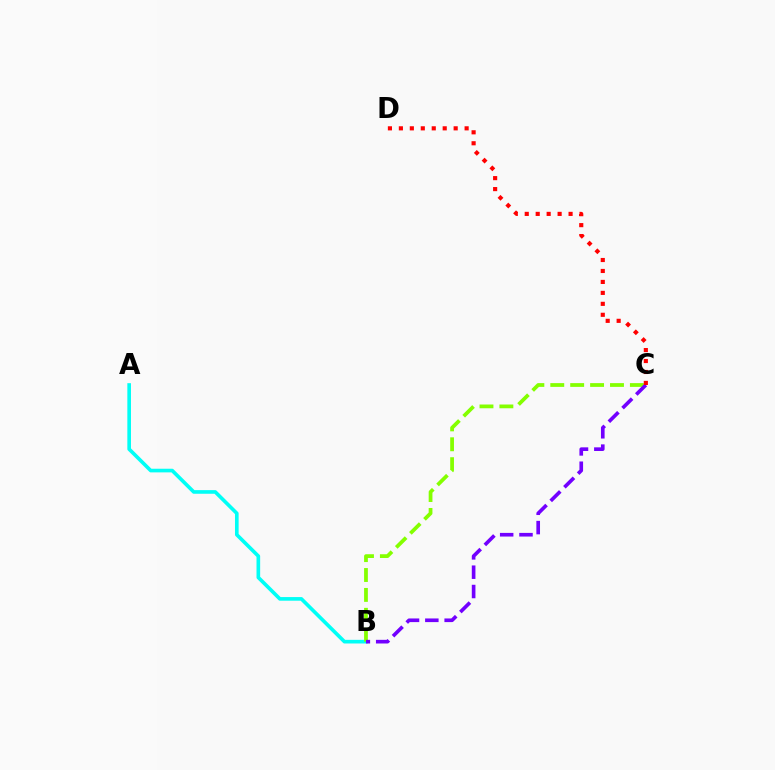{('A', 'B'): [{'color': '#00fff6', 'line_style': 'solid', 'thickness': 2.62}], ('B', 'C'): [{'color': '#84ff00', 'line_style': 'dashed', 'thickness': 2.7}, {'color': '#7200ff', 'line_style': 'dashed', 'thickness': 2.62}], ('C', 'D'): [{'color': '#ff0000', 'line_style': 'dotted', 'thickness': 2.98}]}